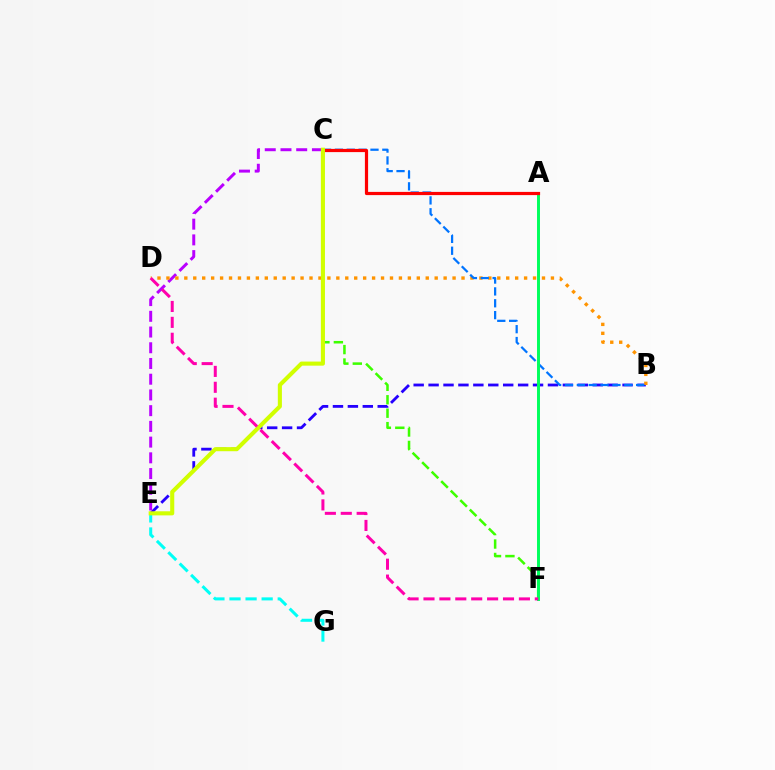{('B', 'E'): [{'color': '#2500ff', 'line_style': 'dashed', 'thickness': 2.03}], ('C', 'F'): [{'color': '#3dff00', 'line_style': 'dashed', 'thickness': 1.83}], ('C', 'E'): [{'color': '#b900ff', 'line_style': 'dashed', 'thickness': 2.14}, {'color': '#d1ff00', 'line_style': 'solid', 'thickness': 2.94}], ('B', 'D'): [{'color': '#ff9400', 'line_style': 'dotted', 'thickness': 2.43}], ('B', 'C'): [{'color': '#0074ff', 'line_style': 'dashed', 'thickness': 1.61}], ('A', 'F'): [{'color': '#00ff5c', 'line_style': 'solid', 'thickness': 2.12}], ('A', 'C'): [{'color': '#ff0000', 'line_style': 'solid', 'thickness': 2.3}], ('E', 'G'): [{'color': '#00fff6', 'line_style': 'dashed', 'thickness': 2.18}], ('D', 'F'): [{'color': '#ff00ac', 'line_style': 'dashed', 'thickness': 2.16}]}